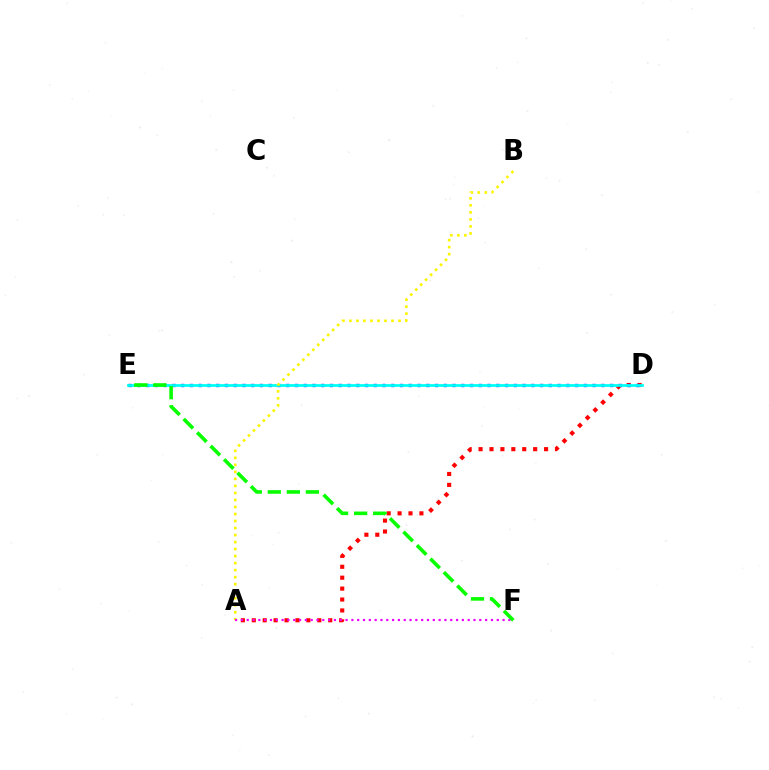{('A', 'D'): [{'color': '#ff0000', 'line_style': 'dotted', 'thickness': 2.97}], ('D', 'E'): [{'color': '#0010ff', 'line_style': 'dotted', 'thickness': 2.38}, {'color': '#00fff6', 'line_style': 'solid', 'thickness': 1.98}], ('A', 'B'): [{'color': '#fcf500', 'line_style': 'dotted', 'thickness': 1.91}], ('A', 'F'): [{'color': '#ee00ff', 'line_style': 'dotted', 'thickness': 1.58}], ('E', 'F'): [{'color': '#08ff00', 'line_style': 'dashed', 'thickness': 2.59}]}